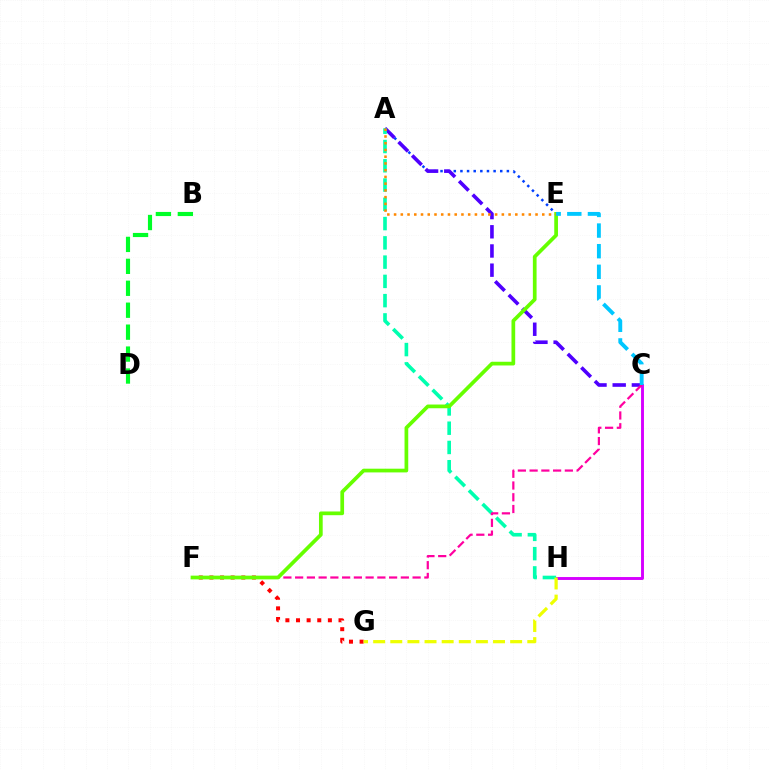{('B', 'D'): [{'color': '#00ff27', 'line_style': 'dashed', 'thickness': 2.98}], ('A', 'E'): [{'color': '#003fff', 'line_style': 'dotted', 'thickness': 1.8}, {'color': '#ff8800', 'line_style': 'dotted', 'thickness': 1.83}], ('F', 'G'): [{'color': '#ff0000', 'line_style': 'dotted', 'thickness': 2.89}], ('A', 'C'): [{'color': '#4f00ff', 'line_style': 'dashed', 'thickness': 2.61}], ('C', 'H'): [{'color': '#d600ff', 'line_style': 'solid', 'thickness': 2.09}], ('A', 'H'): [{'color': '#00ffaf', 'line_style': 'dashed', 'thickness': 2.62}], ('G', 'H'): [{'color': '#eeff00', 'line_style': 'dashed', 'thickness': 2.33}], ('C', 'F'): [{'color': '#ff00a0', 'line_style': 'dashed', 'thickness': 1.6}], ('E', 'F'): [{'color': '#66ff00', 'line_style': 'solid', 'thickness': 2.68}], ('C', 'E'): [{'color': '#00c7ff', 'line_style': 'dashed', 'thickness': 2.8}]}